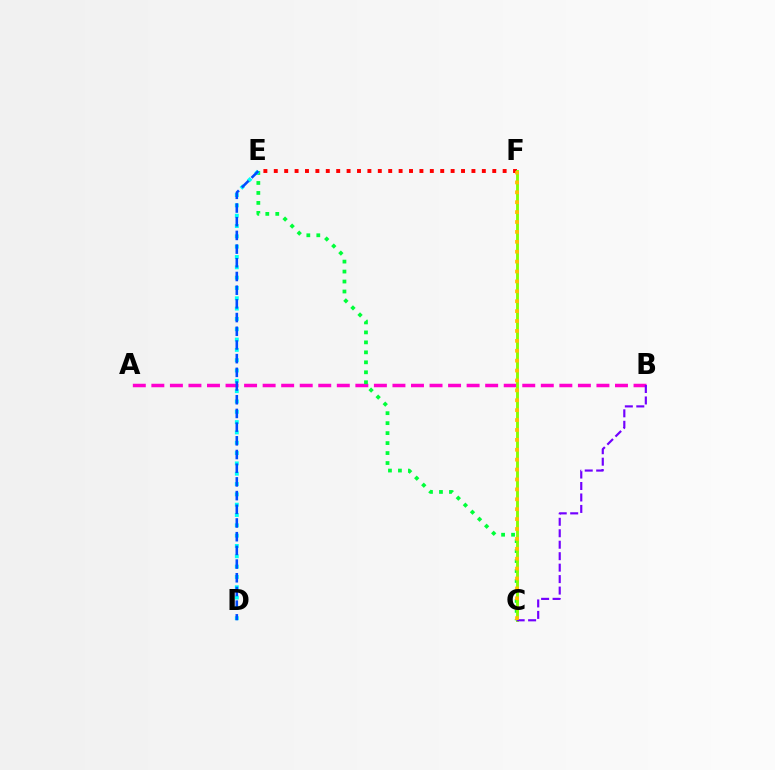{('A', 'B'): [{'color': '#ff00cf', 'line_style': 'dashed', 'thickness': 2.52}], ('C', 'E'): [{'color': '#00ff39', 'line_style': 'dotted', 'thickness': 2.71}], ('E', 'F'): [{'color': '#ff0000', 'line_style': 'dotted', 'thickness': 2.83}], ('C', 'F'): [{'color': '#84ff00', 'line_style': 'solid', 'thickness': 2.07}, {'color': '#ffbd00', 'line_style': 'dotted', 'thickness': 2.69}], ('B', 'C'): [{'color': '#7200ff', 'line_style': 'dashed', 'thickness': 1.56}], ('D', 'E'): [{'color': '#00fff6', 'line_style': 'dotted', 'thickness': 2.8}, {'color': '#004bff', 'line_style': 'dashed', 'thickness': 1.86}]}